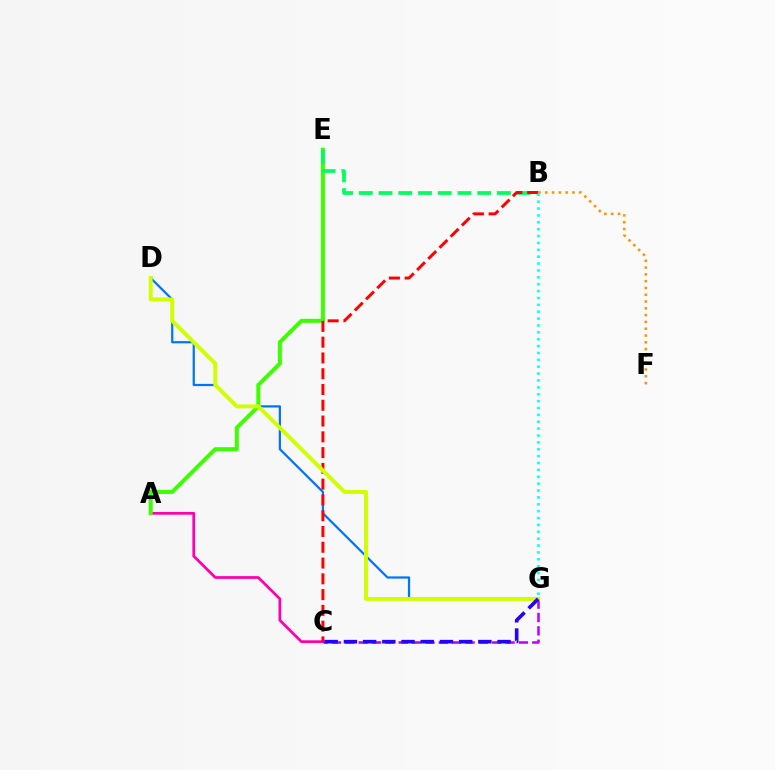{('A', 'C'): [{'color': '#ff00ac', 'line_style': 'solid', 'thickness': 1.97}], ('C', 'G'): [{'color': '#b900ff', 'line_style': 'dashed', 'thickness': 1.81}, {'color': '#2500ff', 'line_style': 'dashed', 'thickness': 2.61}], ('D', 'G'): [{'color': '#0074ff', 'line_style': 'solid', 'thickness': 1.6}, {'color': '#d1ff00', 'line_style': 'solid', 'thickness': 2.86}], ('A', 'E'): [{'color': '#3dff00', 'line_style': 'solid', 'thickness': 2.87}], ('B', 'E'): [{'color': '#00ff5c', 'line_style': 'dashed', 'thickness': 2.68}], ('B', 'C'): [{'color': '#ff0000', 'line_style': 'dashed', 'thickness': 2.14}], ('B', 'F'): [{'color': '#ff9400', 'line_style': 'dotted', 'thickness': 1.85}], ('B', 'G'): [{'color': '#00fff6', 'line_style': 'dotted', 'thickness': 1.87}]}